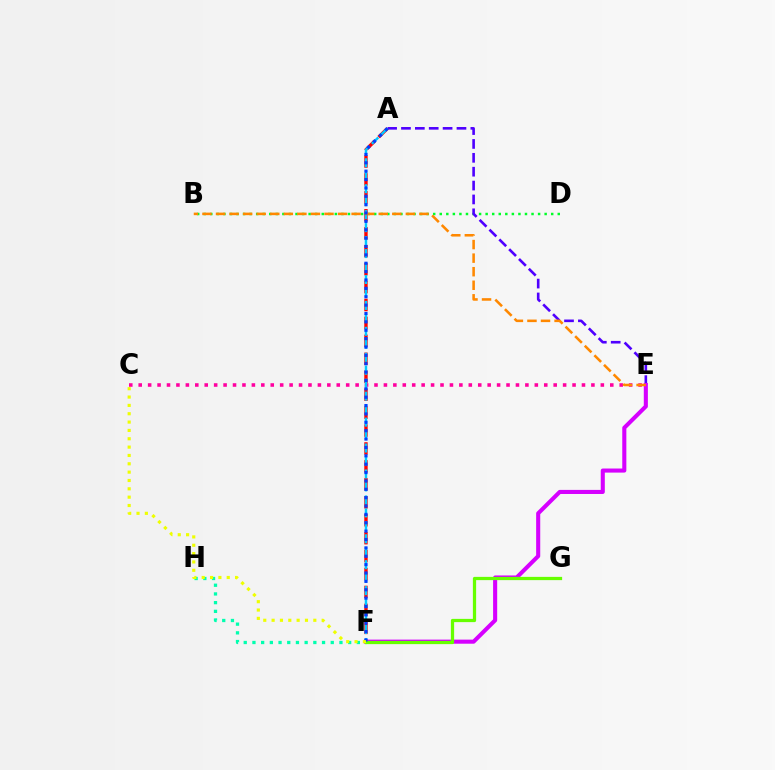{('C', 'E'): [{'color': '#ff00a0', 'line_style': 'dotted', 'thickness': 2.56}], ('F', 'H'): [{'color': '#00ffaf', 'line_style': 'dotted', 'thickness': 2.36}], ('B', 'D'): [{'color': '#00ff27', 'line_style': 'dotted', 'thickness': 1.78}], ('A', 'E'): [{'color': '#4f00ff', 'line_style': 'dashed', 'thickness': 1.89}], ('A', 'F'): [{'color': '#ff0000', 'line_style': 'dashed', 'thickness': 2.44}, {'color': '#00c7ff', 'line_style': 'dashed', 'thickness': 1.76}, {'color': '#003fff', 'line_style': 'dotted', 'thickness': 2.27}], ('E', 'F'): [{'color': '#d600ff', 'line_style': 'solid', 'thickness': 2.94}], ('F', 'G'): [{'color': '#66ff00', 'line_style': 'solid', 'thickness': 2.34}], ('B', 'E'): [{'color': '#ff8800', 'line_style': 'dashed', 'thickness': 1.84}], ('C', 'F'): [{'color': '#eeff00', 'line_style': 'dotted', 'thickness': 2.27}]}